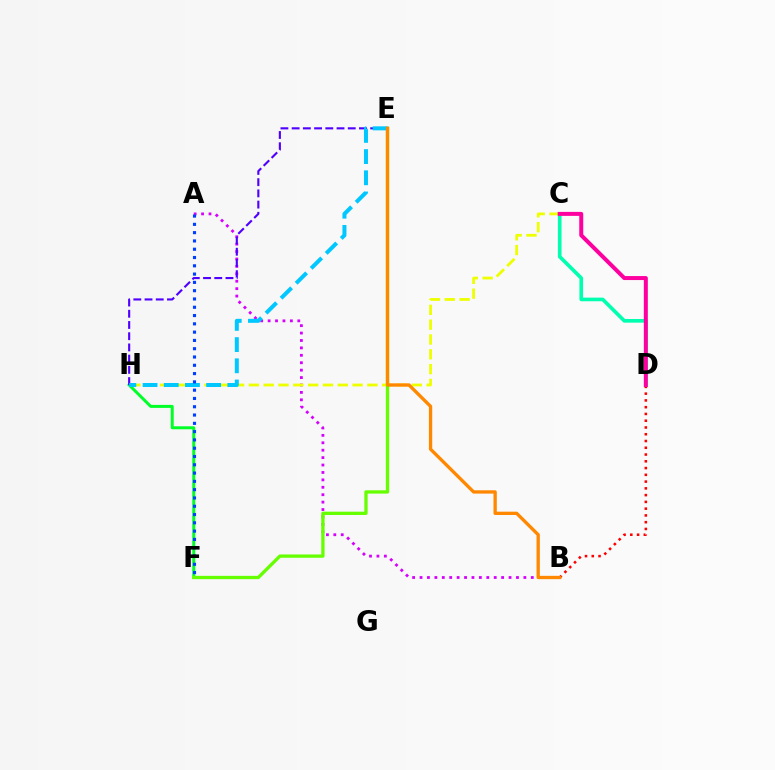{('B', 'D'): [{'color': '#ff0000', 'line_style': 'dotted', 'thickness': 1.84}], ('F', 'H'): [{'color': '#00ff27', 'line_style': 'solid', 'thickness': 2.14}], ('A', 'B'): [{'color': '#d600ff', 'line_style': 'dotted', 'thickness': 2.02}], ('E', 'H'): [{'color': '#4f00ff', 'line_style': 'dashed', 'thickness': 1.52}, {'color': '#00c7ff', 'line_style': 'dashed', 'thickness': 2.88}], ('C', 'H'): [{'color': '#eeff00', 'line_style': 'dashed', 'thickness': 2.01}], ('E', 'F'): [{'color': '#66ff00', 'line_style': 'solid', 'thickness': 2.38}], ('C', 'D'): [{'color': '#00ffaf', 'line_style': 'solid', 'thickness': 2.62}, {'color': '#ff00a0', 'line_style': 'solid', 'thickness': 2.88}], ('A', 'F'): [{'color': '#003fff', 'line_style': 'dotted', 'thickness': 2.25}], ('B', 'E'): [{'color': '#ff8800', 'line_style': 'solid', 'thickness': 2.39}]}